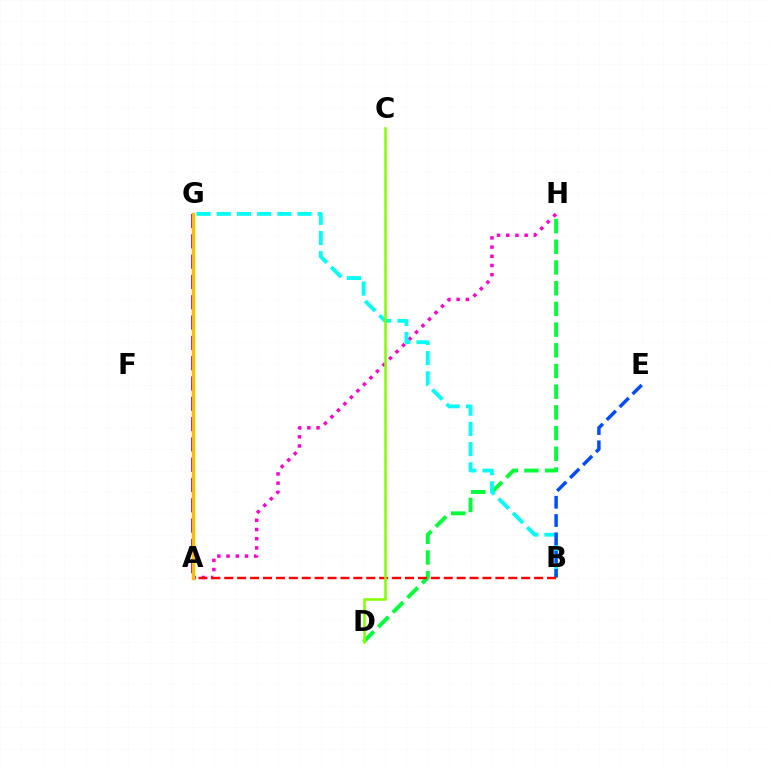{('A', 'H'): [{'color': '#ff00cf', 'line_style': 'dotted', 'thickness': 2.5}], ('D', 'H'): [{'color': '#00ff39', 'line_style': 'dashed', 'thickness': 2.81}], ('A', 'G'): [{'color': '#7200ff', 'line_style': 'dashed', 'thickness': 2.76}, {'color': '#ffbd00', 'line_style': 'solid', 'thickness': 2.47}], ('B', 'G'): [{'color': '#00fff6', 'line_style': 'dashed', 'thickness': 2.74}], ('B', 'E'): [{'color': '#004bff', 'line_style': 'dashed', 'thickness': 2.48}], ('A', 'B'): [{'color': '#ff0000', 'line_style': 'dashed', 'thickness': 1.75}], ('C', 'D'): [{'color': '#84ff00', 'line_style': 'solid', 'thickness': 1.83}]}